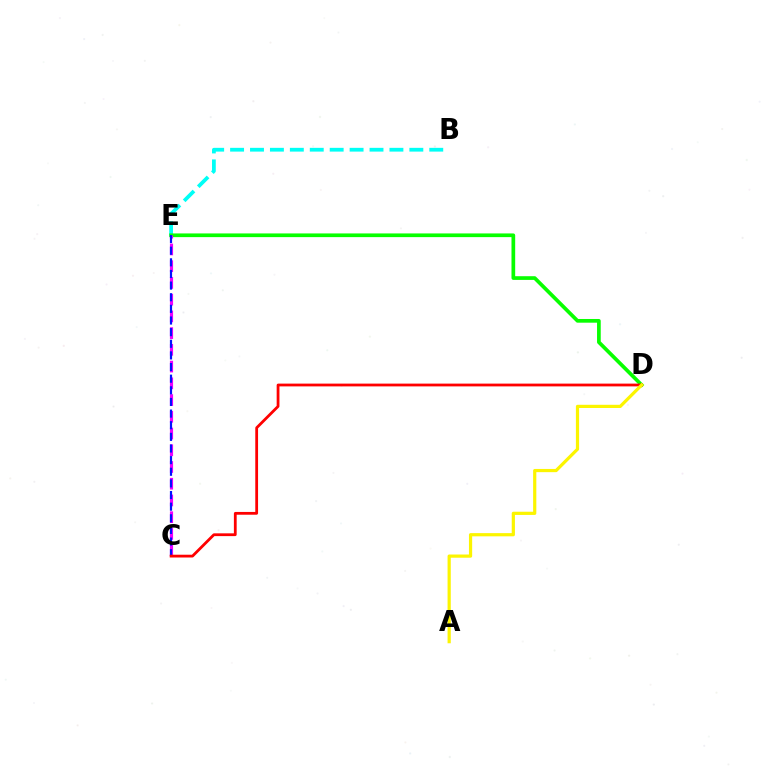{('B', 'E'): [{'color': '#00fff6', 'line_style': 'dashed', 'thickness': 2.71}], ('D', 'E'): [{'color': '#08ff00', 'line_style': 'solid', 'thickness': 2.66}], ('C', 'E'): [{'color': '#ee00ff', 'line_style': 'dashed', 'thickness': 2.27}, {'color': '#0010ff', 'line_style': 'dashed', 'thickness': 1.58}], ('C', 'D'): [{'color': '#ff0000', 'line_style': 'solid', 'thickness': 2.0}], ('A', 'D'): [{'color': '#fcf500', 'line_style': 'solid', 'thickness': 2.31}]}